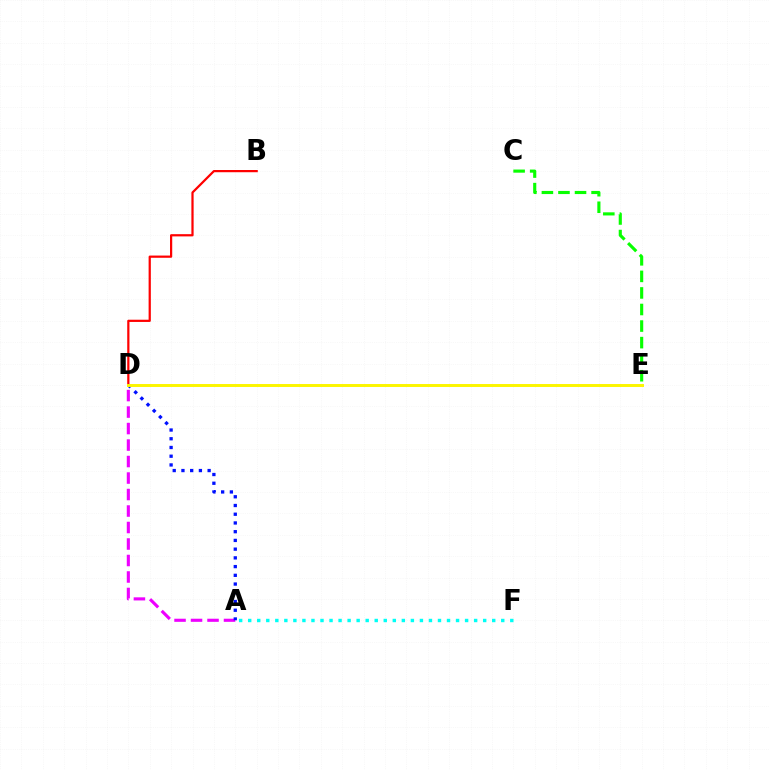{('B', 'D'): [{'color': '#ff0000', 'line_style': 'solid', 'thickness': 1.6}], ('C', 'E'): [{'color': '#08ff00', 'line_style': 'dashed', 'thickness': 2.25}], ('A', 'D'): [{'color': '#ee00ff', 'line_style': 'dashed', 'thickness': 2.24}, {'color': '#0010ff', 'line_style': 'dotted', 'thickness': 2.37}], ('A', 'F'): [{'color': '#00fff6', 'line_style': 'dotted', 'thickness': 2.46}], ('D', 'E'): [{'color': '#fcf500', 'line_style': 'solid', 'thickness': 2.13}]}